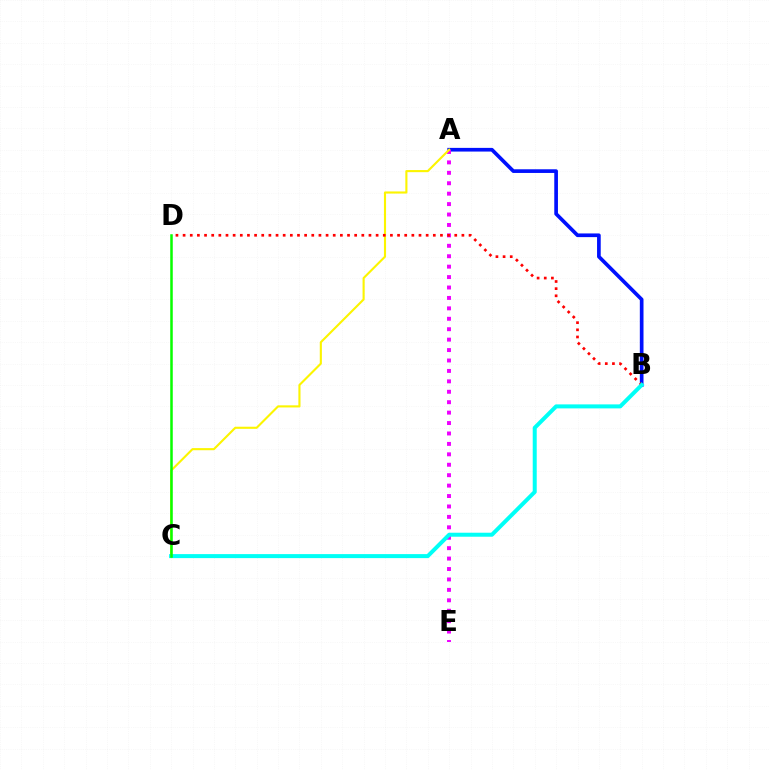{('A', 'B'): [{'color': '#0010ff', 'line_style': 'solid', 'thickness': 2.65}], ('A', 'E'): [{'color': '#ee00ff', 'line_style': 'dotted', 'thickness': 2.83}], ('A', 'C'): [{'color': '#fcf500', 'line_style': 'solid', 'thickness': 1.52}], ('B', 'D'): [{'color': '#ff0000', 'line_style': 'dotted', 'thickness': 1.94}], ('B', 'C'): [{'color': '#00fff6', 'line_style': 'solid', 'thickness': 2.88}], ('C', 'D'): [{'color': '#08ff00', 'line_style': 'solid', 'thickness': 1.82}]}